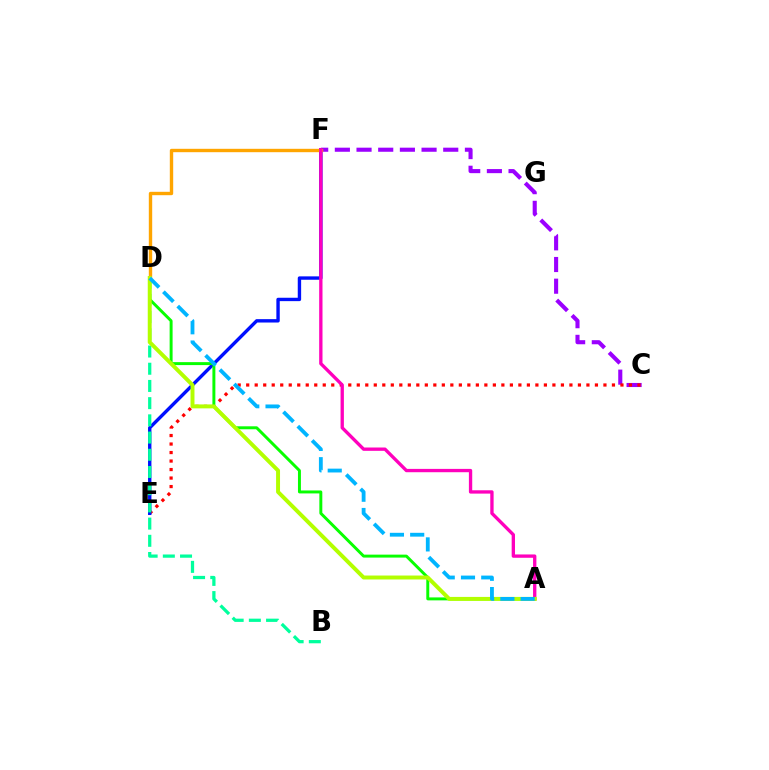{('C', 'F'): [{'color': '#9b00ff', 'line_style': 'dashed', 'thickness': 2.94}], ('C', 'E'): [{'color': '#ff0000', 'line_style': 'dotted', 'thickness': 2.31}], ('E', 'F'): [{'color': '#0010ff', 'line_style': 'solid', 'thickness': 2.44}], ('B', 'D'): [{'color': '#00ff9d', 'line_style': 'dashed', 'thickness': 2.34}], ('A', 'D'): [{'color': '#08ff00', 'line_style': 'solid', 'thickness': 2.13}, {'color': '#b3ff00', 'line_style': 'solid', 'thickness': 2.84}, {'color': '#00b5ff', 'line_style': 'dashed', 'thickness': 2.75}], ('D', 'F'): [{'color': '#ffa500', 'line_style': 'solid', 'thickness': 2.44}], ('A', 'F'): [{'color': '#ff00bd', 'line_style': 'solid', 'thickness': 2.4}]}